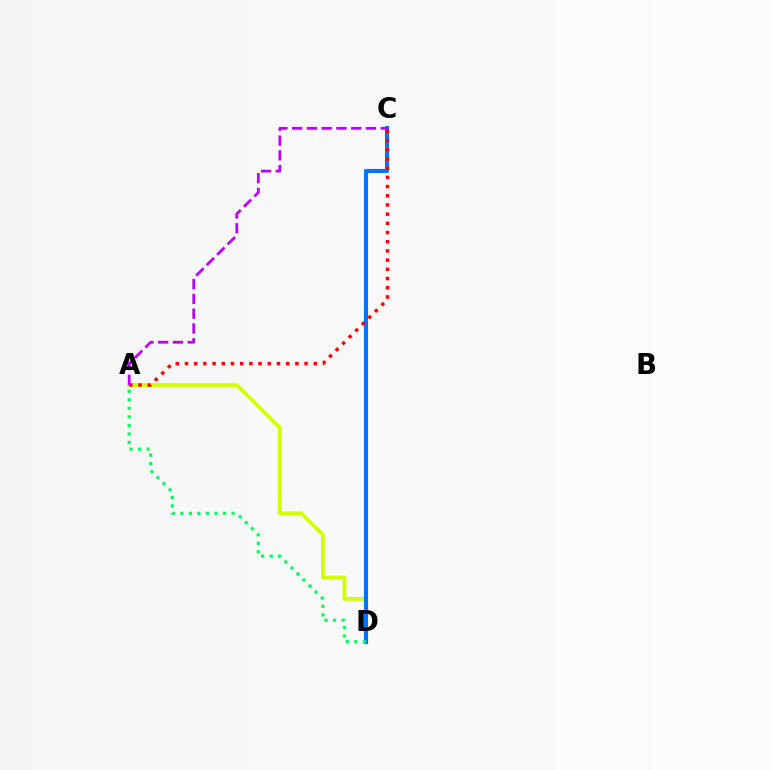{('A', 'D'): [{'color': '#d1ff00', 'line_style': 'solid', 'thickness': 2.7}, {'color': '#00ff5c', 'line_style': 'dotted', 'thickness': 2.32}], ('C', 'D'): [{'color': '#0074ff', 'line_style': 'solid', 'thickness': 2.94}], ('A', 'C'): [{'color': '#ff0000', 'line_style': 'dotted', 'thickness': 2.5}, {'color': '#b900ff', 'line_style': 'dashed', 'thickness': 2.01}]}